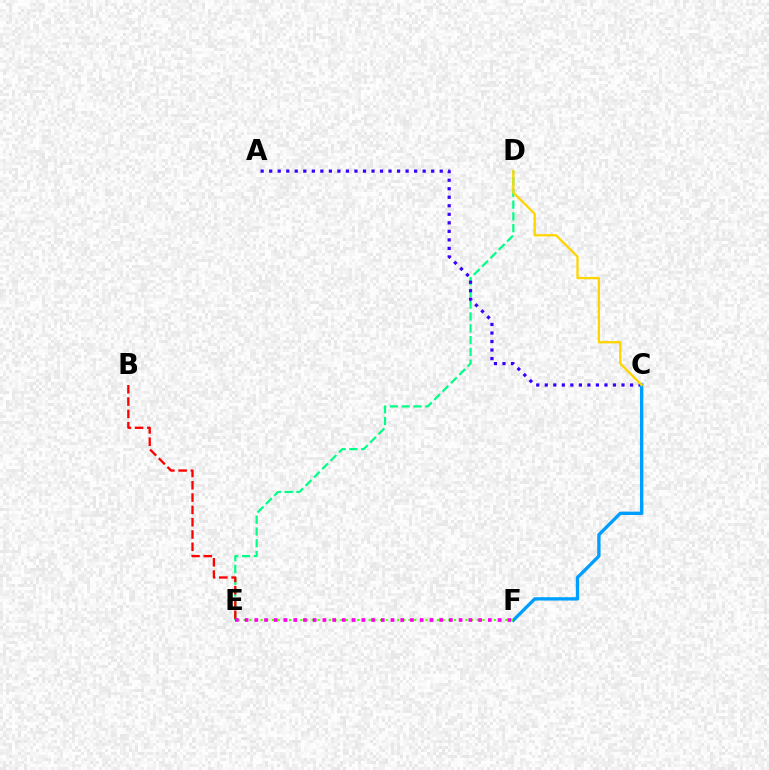{('D', 'E'): [{'color': '#00ff86', 'line_style': 'dashed', 'thickness': 1.6}], ('A', 'C'): [{'color': '#3700ff', 'line_style': 'dotted', 'thickness': 2.32}], ('B', 'E'): [{'color': '#ff0000', 'line_style': 'dashed', 'thickness': 1.67}], ('C', 'F'): [{'color': '#009eff', 'line_style': 'solid', 'thickness': 2.4}], ('E', 'F'): [{'color': '#4fff00', 'line_style': 'dotted', 'thickness': 1.55}, {'color': '#ff00ed', 'line_style': 'dotted', 'thickness': 2.64}], ('C', 'D'): [{'color': '#ffd500', 'line_style': 'solid', 'thickness': 1.66}]}